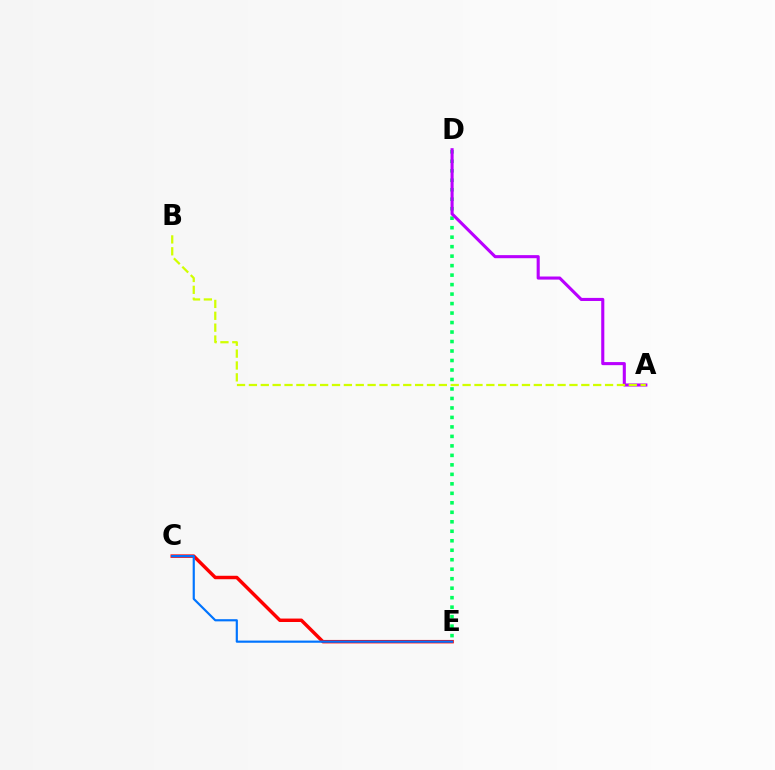{('D', 'E'): [{'color': '#00ff5c', 'line_style': 'dotted', 'thickness': 2.58}], ('A', 'D'): [{'color': '#b900ff', 'line_style': 'solid', 'thickness': 2.22}], ('C', 'E'): [{'color': '#ff0000', 'line_style': 'solid', 'thickness': 2.48}, {'color': '#0074ff', 'line_style': 'solid', 'thickness': 1.56}], ('A', 'B'): [{'color': '#d1ff00', 'line_style': 'dashed', 'thickness': 1.61}]}